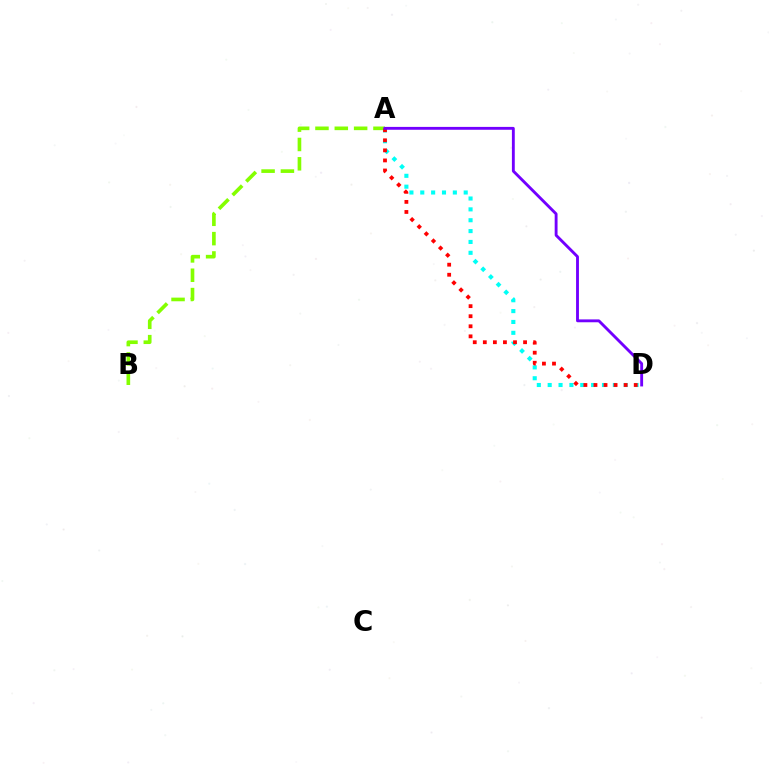{('A', 'B'): [{'color': '#84ff00', 'line_style': 'dashed', 'thickness': 2.63}], ('A', 'D'): [{'color': '#00fff6', 'line_style': 'dotted', 'thickness': 2.95}, {'color': '#ff0000', 'line_style': 'dotted', 'thickness': 2.73}, {'color': '#7200ff', 'line_style': 'solid', 'thickness': 2.06}]}